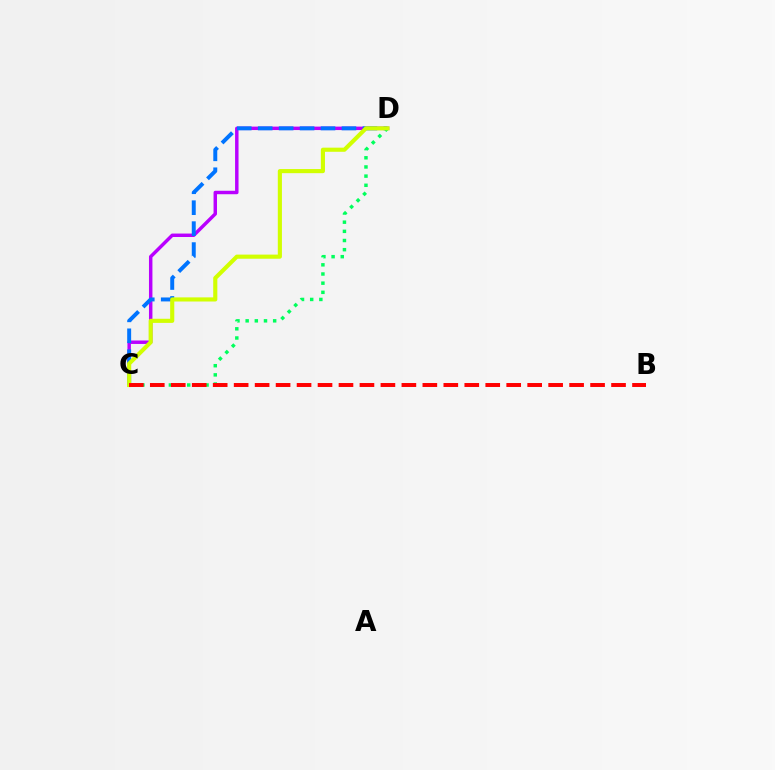{('C', 'D'): [{'color': '#b900ff', 'line_style': 'solid', 'thickness': 2.49}, {'color': '#0074ff', 'line_style': 'dashed', 'thickness': 2.85}, {'color': '#00ff5c', 'line_style': 'dotted', 'thickness': 2.49}, {'color': '#d1ff00', 'line_style': 'solid', 'thickness': 2.97}], ('B', 'C'): [{'color': '#ff0000', 'line_style': 'dashed', 'thickness': 2.85}]}